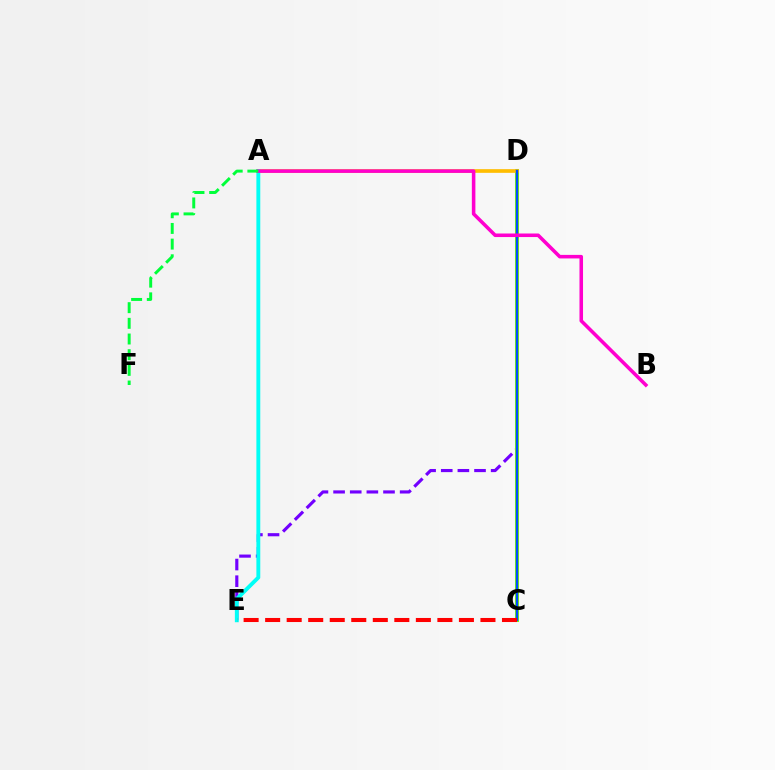{('D', 'E'): [{'color': '#7200ff', 'line_style': 'dashed', 'thickness': 2.26}], ('C', 'D'): [{'color': '#84ff00', 'line_style': 'solid', 'thickness': 2.91}, {'color': '#004bff', 'line_style': 'solid', 'thickness': 1.72}], ('A', 'D'): [{'color': '#ffbd00', 'line_style': 'solid', 'thickness': 2.64}], ('A', 'E'): [{'color': '#00fff6', 'line_style': 'solid', 'thickness': 2.8}], ('C', 'E'): [{'color': '#ff0000', 'line_style': 'dashed', 'thickness': 2.92}], ('A', 'B'): [{'color': '#ff00cf', 'line_style': 'solid', 'thickness': 2.56}], ('A', 'F'): [{'color': '#00ff39', 'line_style': 'dashed', 'thickness': 2.13}]}